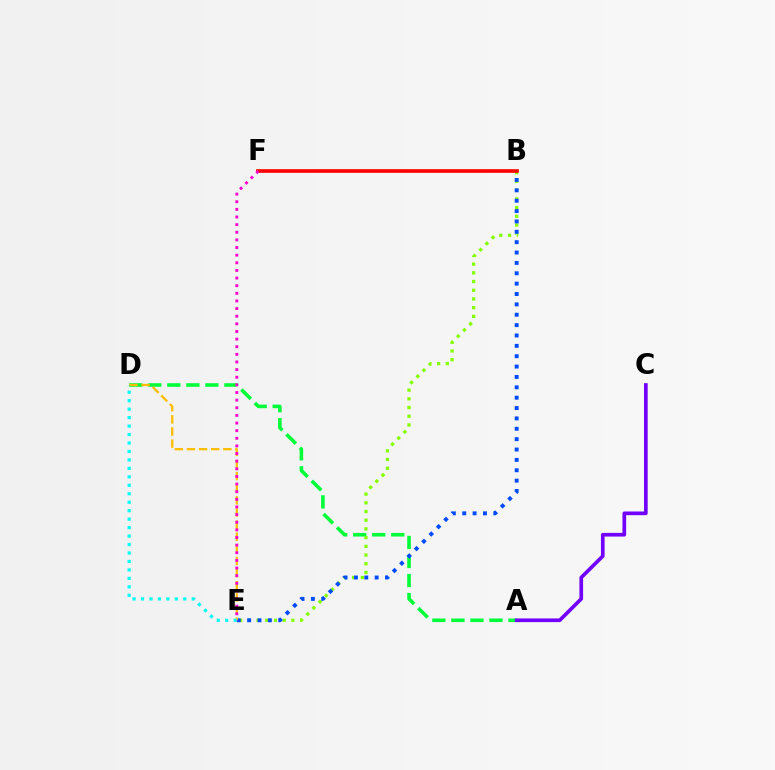{('A', 'D'): [{'color': '#00ff39', 'line_style': 'dashed', 'thickness': 2.58}], ('B', 'E'): [{'color': '#84ff00', 'line_style': 'dotted', 'thickness': 2.37}, {'color': '#004bff', 'line_style': 'dotted', 'thickness': 2.82}], ('A', 'C'): [{'color': '#7200ff', 'line_style': 'solid', 'thickness': 2.65}], ('D', 'E'): [{'color': '#ffbd00', 'line_style': 'dashed', 'thickness': 1.65}, {'color': '#00fff6', 'line_style': 'dotted', 'thickness': 2.3}], ('B', 'F'): [{'color': '#ff0000', 'line_style': 'solid', 'thickness': 2.62}], ('E', 'F'): [{'color': '#ff00cf', 'line_style': 'dotted', 'thickness': 2.07}]}